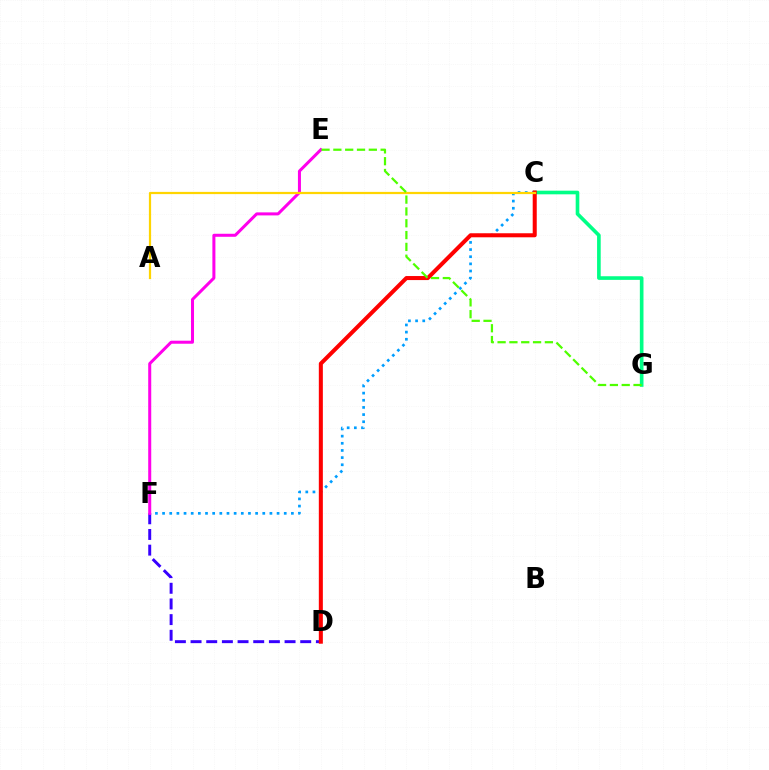{('D', 'F'): [{'color': '#3700ff', 'line_style': 'dashed', 'thickness': 2.13}], ('C', 'G'): [{'color': '#00ff86', 'line_style': 'solid', 'thickness': 2.62}], ('C', 'F'): [{'color': '#009eff', 'line_style': 'dotted', 'thickness': 1.94}], ('E', 'F'): [{'color': '#ff00ed', 'line_style': 'solid', 'thickness': 2.18}], ('C', 'D'): [{'color': '#ff0000', 'line_style': 'solid', 'thickness': 2.91}], ('A', 'C'): [{'color': '#ffd500', 'line_style': 'solid', 'thickness': 1.6}], ('E', 'G'): [{'color': '#4fff00', 'line_style': 'dashed', 'thickness': 1.61}]}